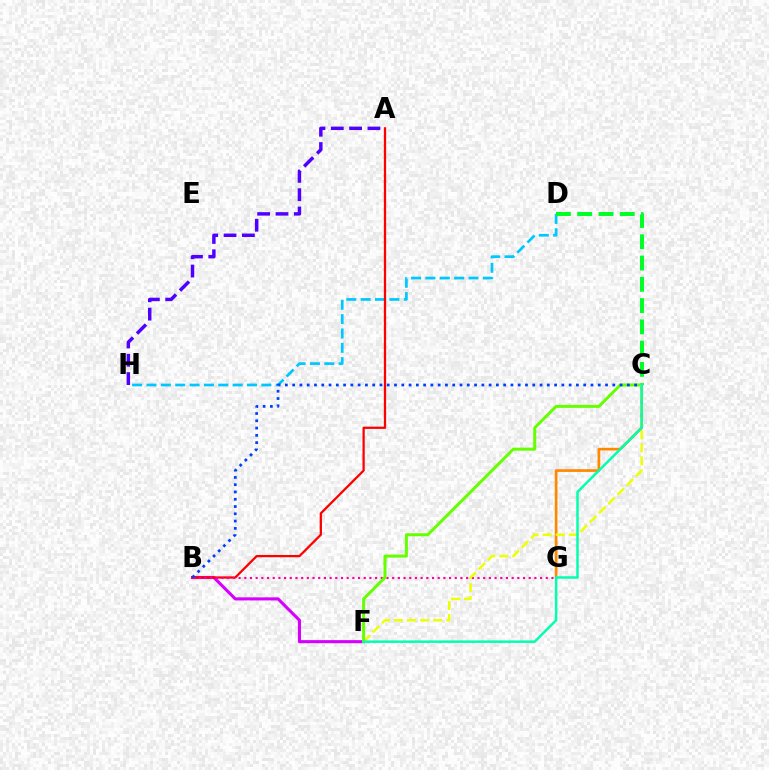{('B', 'F'): [{'color': '#d600ff', 'line_style': 'solid', 'thickness': 2.21}], ('D', 'H'): [{'color': '#00c7ff', 'line_style': 'dashed', 'thickness': 1.95}], ('A', 'B'): [{'color': '#ff0000', 'line_style': 'solid', 'thickness': 1.63}], ('B', 'G'): [{'color': '#ff00a0', 'line_style': 'dotted', 'thickness': 1.55}], ('C', 'D'): [{'color': '#00ff27', 'line_style': 'dashed', 'thickness': 2.89}], ('A', 'H'): [{'color': '#4f00ff', 'line_style': 'dashed', 'thickness': 2.49}], ('C', 'G'): [{'color': '#ff8800', 'line_style': 'solid', 'thickness': 1.94}], ('C', 'F'): [{'color': '#eeff00', 'line_style': 'dashed', 'thickness': 1.78}, {'color': '#66ff00', 'line_style': 'solid', 'thickness': 2.16}, {'color': '#00ffaf', 'line_style': 'solid', 'thickness': 1.78}], ('B', 'C'): [{'color': '#003fff', 'line_style': 'dotted', 'thickness': 1.98}]}